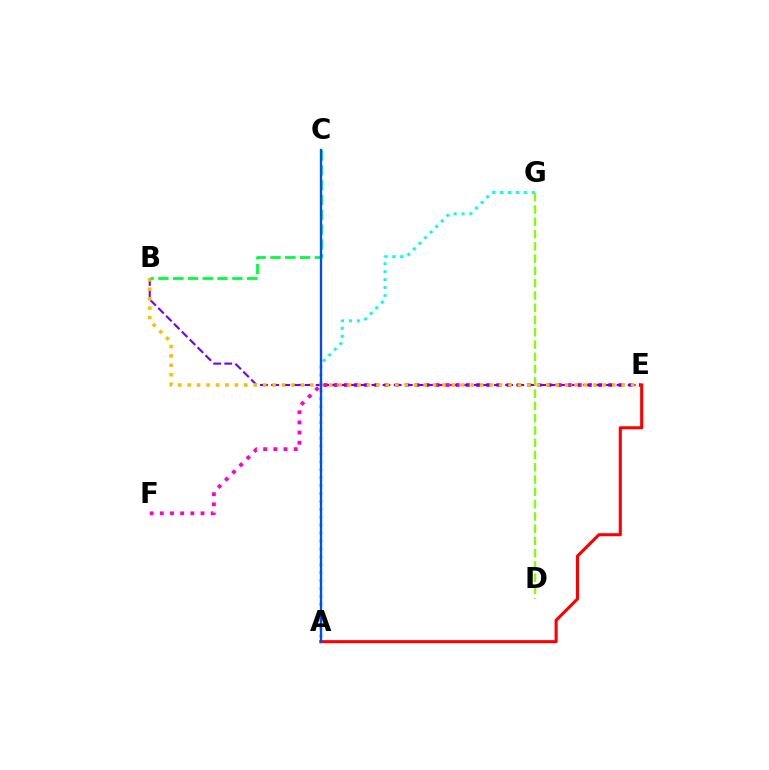{('A', 'G'): [{'color': '#00fff6', 'line_style': 'dotted', 'thickness': 2.15}], ('E', 'F'): [{'color': '#ff00cf', 'line_style': 'dotted', 'thickness': 2.76}], ('B', 'E'): [{'color': '#7200ff', 'line_style': 'dashed', 'thickness': 1.51}, {'color': '#ffbd00', 'line_style': 'dotted', 'thickness': 2.56}], ('B', 'C'): [{'color': '#00ff39', 'line_style': 'dashed', 'thickness': 2.01}], ('A', 'E'): [{'color': '#ff0000', 'line_style': 'solid', 'thickness': 2.21}], ('A', 'C'): [{'color': '#004bff', 'line_style': 'solid', 'thickness': 1.68}], ('D', 'G'): [{'color': '#84ff00', 'line_style': 'dashed', 'thickness': 1.67}]}